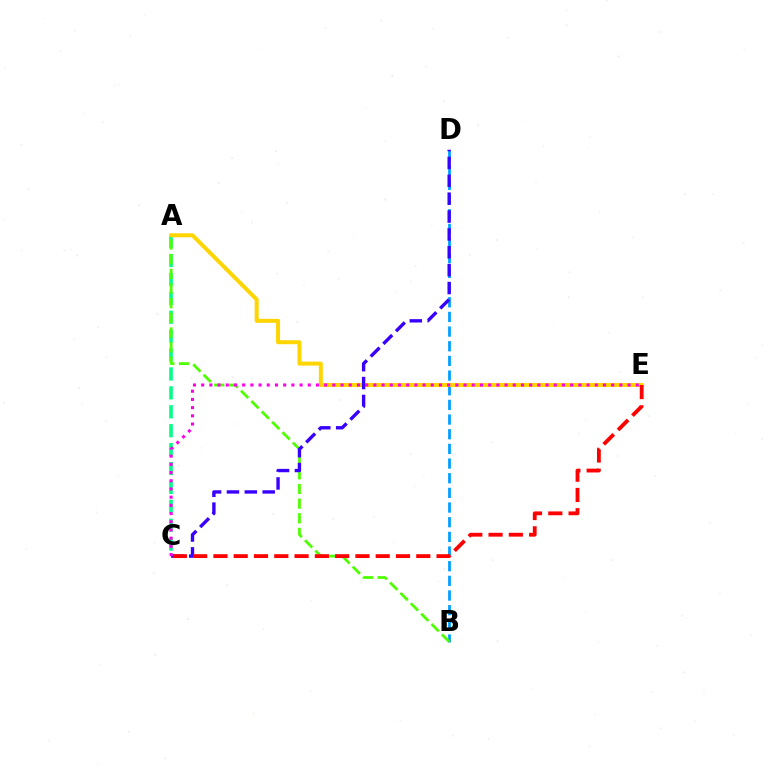{('B', 'D'): [{'color': '#009eff', 'line_style': 'dashed', 'thickness': 1.99}], ('A', 'C'): [{'color': '#00ff86', 'line_style': 'dashed', 'thickness': 2.57}], ('A', 'B'): [{'color': '#4fff00', 'line_style': 'dashed', 'thickness': 1.99}], ('A', 'E'): [{'color': '#ffd500', 'line_style': 'solid', 'thickness': 2.86}], ('C', 'D'): [{'color': '#3700ff', 'line_style': 'dashed', 'thickness': 2.43}], ('C', 'E'): [{'color': '#ff0000', 'line_style': 'dashed', 'thickness': 2.76}, {'color': '#ff00ed', 'line_style': 'dotted', 'thickness': 2.23}]}